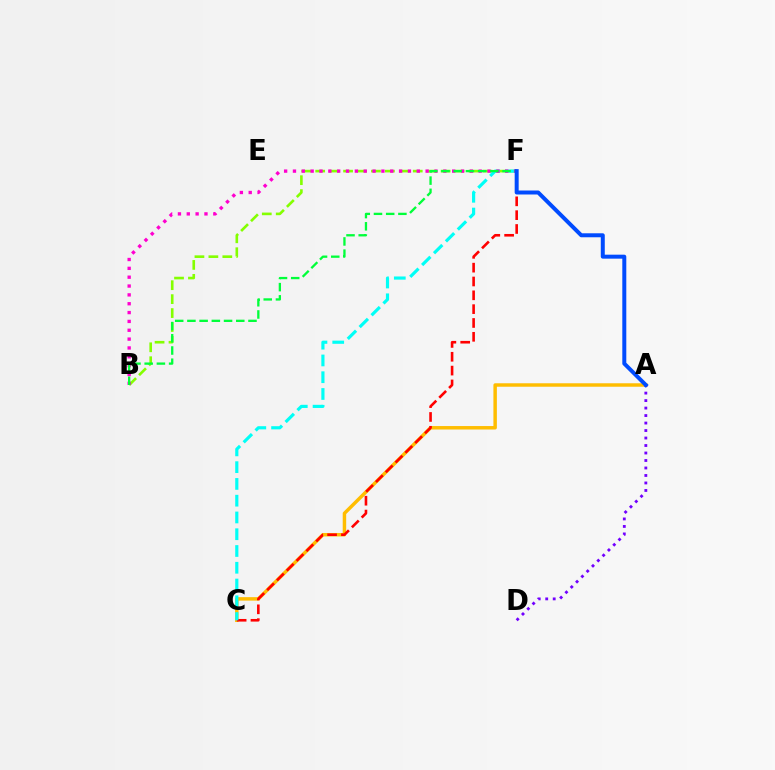{('B', 'F'): [{'color': '#84ff00', 'line_style': 'dashed', 'thickness': 1.89}, {'color': '#ff00cf', 'line_style': 'dotted', 'thickness': 2.4}, {'color': '#00ff39', 'line_style': 'dashed', 'thickness': 1.66}], ('A', 'C'): [{'color': '#ffbd00', 'line_style': 'solid', 'thickness': 2.49}], ('C', 'F'): [{'color': '#ff0000', 'line_style': 'dashed', 'thickness': 1.88}, {'color': '#00fff6', 'line_style': 'dashed', 'thickness': 2.28}], ('A', 'D'): [{'color': '#7200ff', 'line_style': 'dotted', 'thickness': 2.03}], ('A', 'F'): [{'color': '#004bff', 'line_style': 'solid', 'thickness': 2.87}]}